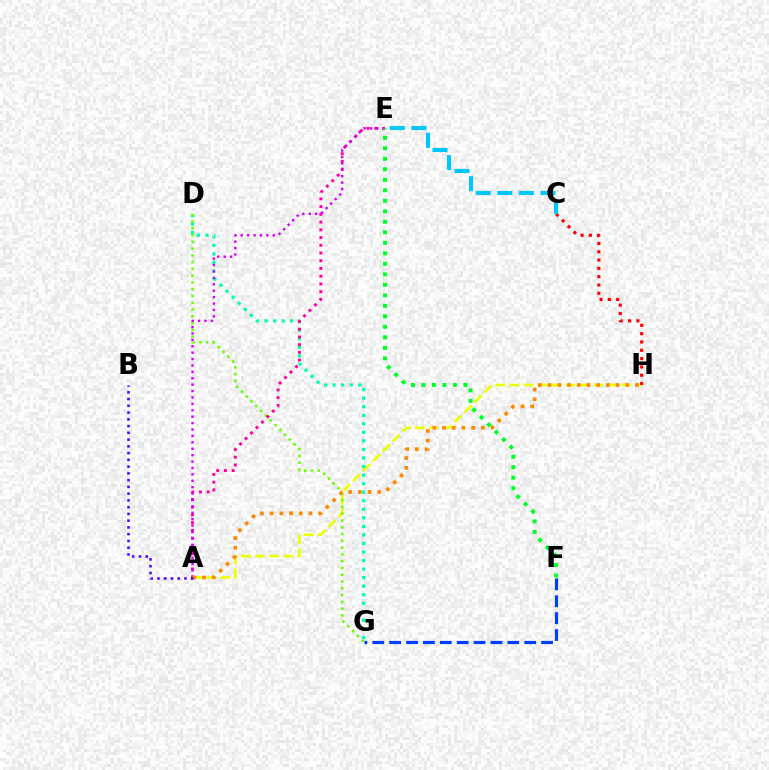{('A', 'H'): [{'color': '#eeff00', 'line_style': 'dashed', 'thickness': 1.9}, {'color': '#ff8800', 'line_style': 'dotted', 'thickness': 2.64}], ('D', 'G'): [{'color': '#00ffaf', 'line_style': 'dotted', 'thickness': 2.32}, {'color': '#66ff00', 'line_style': 'dotted', 'thickness': 1.84}], ('A', 'E'): [{'color': '#ff00a0', 'line_style': 'dotted', 'thickness': 2.1}, {'color': '#d600ff', 'line_style': 'dotted', 'thickness': 1.74}], ('F', 'G'): [{'color': '#003fff', 'line_style': 'dashed', 'thickness': 2.29}], ('E', 'F'): [{'color': '#00ff27', 'line_style': 'dotted', 'thickness': 2.85}], ('A', 'B'): [{'color': '#4f00ff', 'line_style': 'dotted', 'thickness': 1.84}], ('C', 'H'): [{'color': '#ff0000', 'line_style': 'dotted', 'thickness': 2.26}], ('C', 'E'): [{'color': '#00c7ff', 'line_style': 'dashed', 'thickness': 2.93}]}